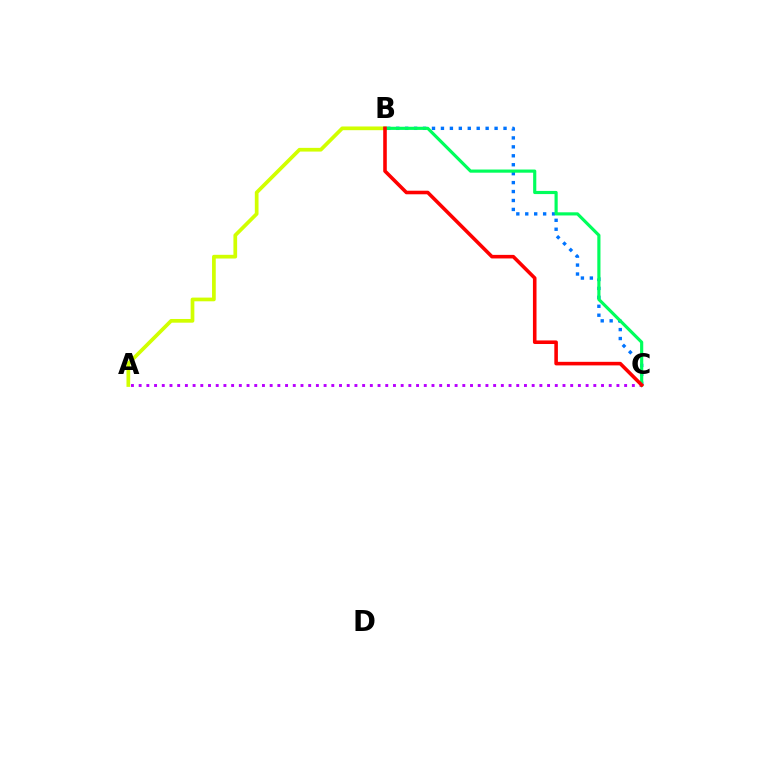{('A', 'B'): [{'color': '#d1ff00', 'line_style': 'solid', 'thickness': 2.67}], ('B', 'C'): [{'color': '#0074ff', 'line_style': 'dotted', 'thickness': 2.43}, {'color': '#00ff5c', 'line_style': 'solid', 'thickness': 2.27}, {'color': '#ff0000', 'line_style': 'solid', 'thickness': 2.57}], ('A', 'C'): [{'color': '#b900ff', 'line_style': 'dotted', 'thickness': 2.09}]}